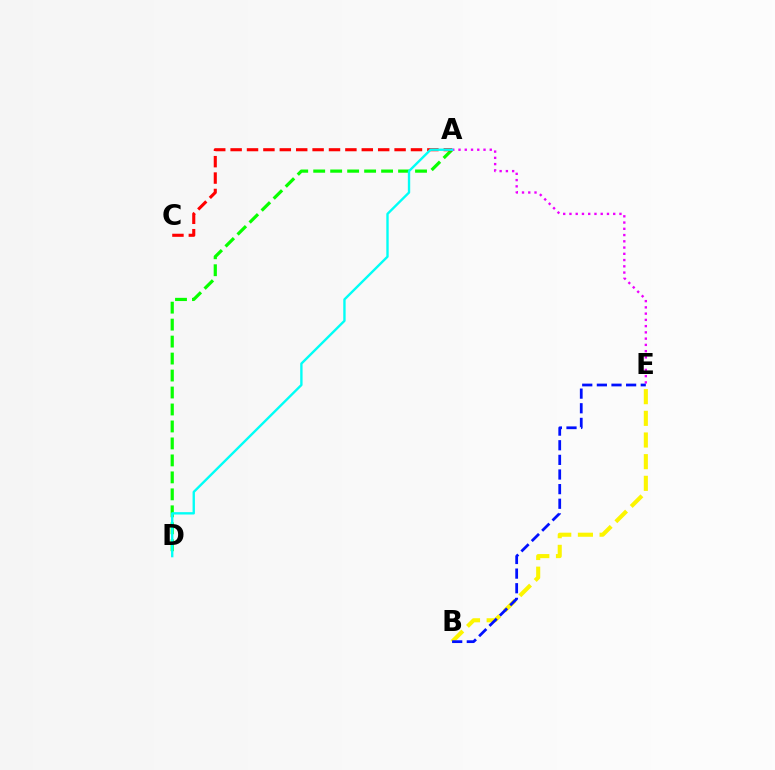{('B', 'E'): [{'color': '#fcf500', 'line_style': 'dashed', 'thickness': 2.94}, {'color': '#0010ff', 'line_style': 'dashed', 'thickness': 1.99}], ('A', 'D'): [{'color': '#08ff00', 'line_style': 'dashed', 'thickness': 2.31}, {'color': '#00fff6', 'line_style': 'solid', 'thickness': 1.71}], ('A', 'E'): [{'color': '#ee00ff', 'line_style': 'dotted', 'thickness': 1.7}], ('A', 'C'): [{'color': '#ff0000', 'line_style': 'dashed', 'thickness': 2.23}]}